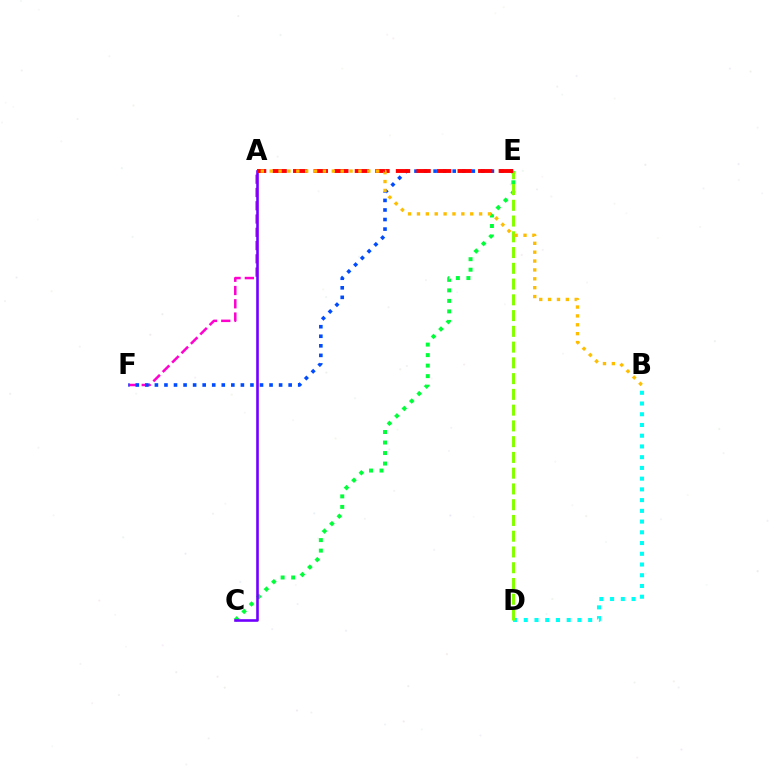{('C', 'E'): [{'color': '#00ff39', 'line_style': 'dotted', 'thickness': 2.86}], ('B', 'D'): [{'color': '#00fff6', 'line_style': 'dotted', 'thickness': 2.92}], ('D', 'E'): [{'color': '#84ff00', 'line_style': 'dashed', 'thickness': 2.14}], ('A', 'F'): [{'color': '#ff00cf', 'line_style': 'dashed', 'thickness': 1.8}], ('E', 'F'): [{'color': '#004bff', 'line_style': 'dotted', 'thickness': 2.6}], ('A', 'C'): [{'color': '#7200ff', 'line_style': 'solid', 'thickness': 1.89}], ('A', 'E'): [{'color': '#ff0000', 'line_style': 'dashed', 'thickness': 2.79}], ('A', 'B'): [{'color': '#ffbd00', 'line_style': 'dotted', 'thickness': 2.41}]}